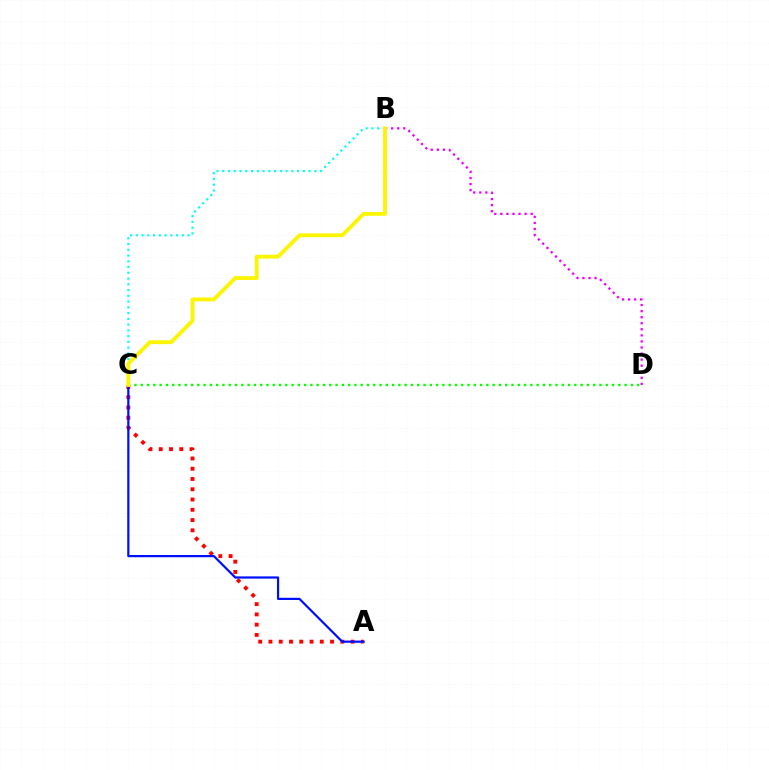{('A', 'C'): [{'color': '#ff0000', 'line_style': 'dotted', 'thickness': 2.79}, {'color': '#0010ff', 'line_style': 'solid', 'thickness': 1.6}], ('B', 'C'): [{'color': '#00fff6', 'line_style': 'dotted', 'thickness': 1.56}, {'color': '#fcf500', 'line_style': 'solid', 'thickness': 2.75}], ('C', 'D'): [{'color': '#08ff00', 'line_style': 'dotted', 'thickness': 1.71}], ('B', 'D'): [{'color': '#ee00ff', 'line_style': 'dotted', 'thickness': 1.65}]}